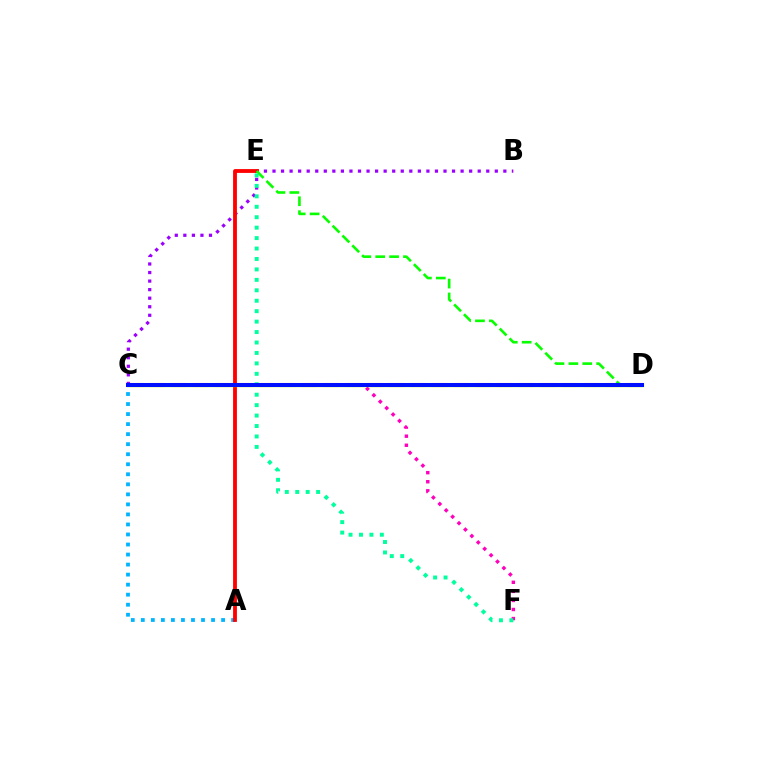{('A', 'C'): [{'color': '#00b5ff', 'line_style': 'dotted', 'thickness': 2.73}], ('B', 'C'): [{'color': '#9b00ff', 'line_style': 'dotted', 'thickness': 2.32}], ('A', 'E'): [{'color': '#ff0000', 'line_style': 'solid', 'thickness': 2.75}], ('C', 'D'): [{'color': '#ffa500', 'line_style': 'dashed', 'thickness': 2.95}, {'color': '#b3ff00', 'line_style': 'solid', 'thickness': 2.41}, {'color': '#0010ff', 'line_style': 'solid', 'thickness': 2.89}], ('D', 'E'): [{'color': '#08ff00', 'line_style': 'dashed', 'thickness': 1.89}], ('C', 'F'): [{'color': '#ff00bd', 'line_style': 'dotted', 'thickness': 2.46}], ('E', 'F'): [{'color': '#00ff9d', 'line_style': 'dotted', 'thickness': 2.84}]}